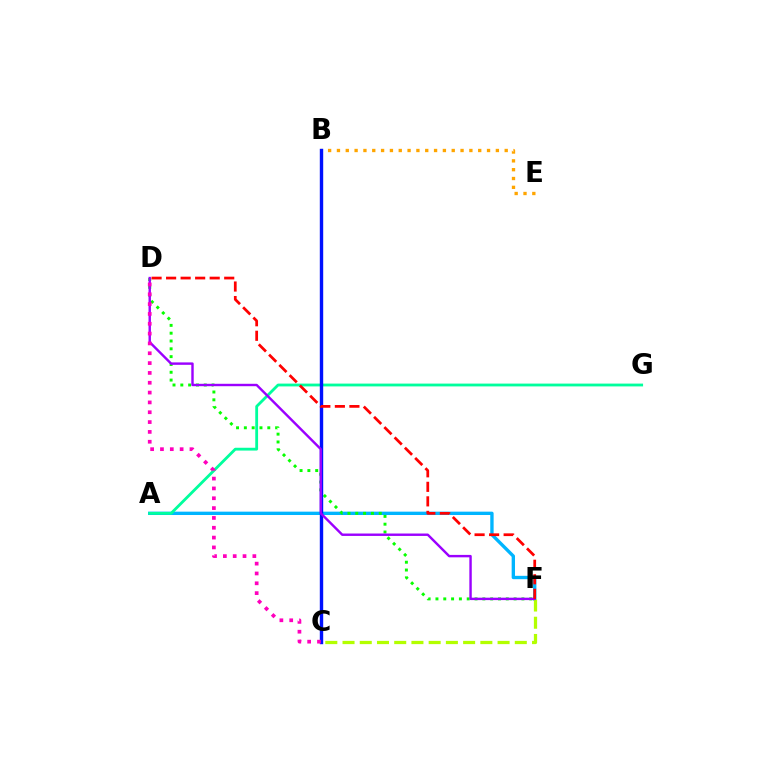{('B', 'E'): [{'color': '#ffa500', 'line_style': 'dotted', 'thickness': 2.4}], ('A', 'F'): [{'color': '#00b5ff', 'line_style': 'solid', 'thickness': 2.41}], ('C', 'F'): [{'color': '#b3ff00', 'line_style': 'dashed', 'thickness': 2.34}], ('D', 'F'): [{'color': '#08ff00', 'line_style': 'dotted', 'thickness': 2.12}, {'color': '#9b00ff', 'line_style': 'solid', 'thickness': 1.74}, {'color': '#ff0000', 'line_style': 'dashed', 'thickness': 1.97}], ('A', 'G'): [{'color': '#00ff9d', 'line_style': 'solid', 'thickness': 2.03}], ('B', 'C'): [{'color': '#0010ff', 'line_style': 'solid', 'thickness': 2.45}], ('C', 'D'): [{'color': '#ff00bd', 'line_style': 'dotted', 'thickness': 2.67}]}